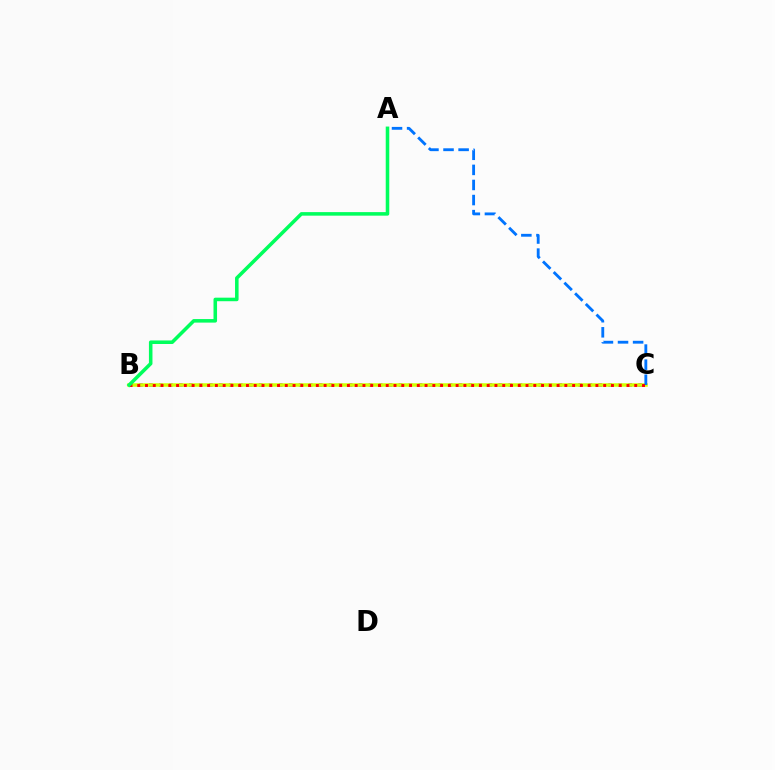{('B', 'C'): [{'color': '#b900ff', 'line_style': 'dotted', 'thickness': 2.71}, {'color': '#d1ff00', 'line_style': 'solid', 'thickness': 2.53}, {'color': '#ff0000', 'line_style': 'dotted', 'thickness': 2.11}], ('A', 'C'): [{'color': '#0074ff', 'line_style': 'dashed', 'thickness': 2.05}], ('A', 'B'): [{'color': '#00ff5c', 'line_style': 'solid', 'thickness': 2.55}]}